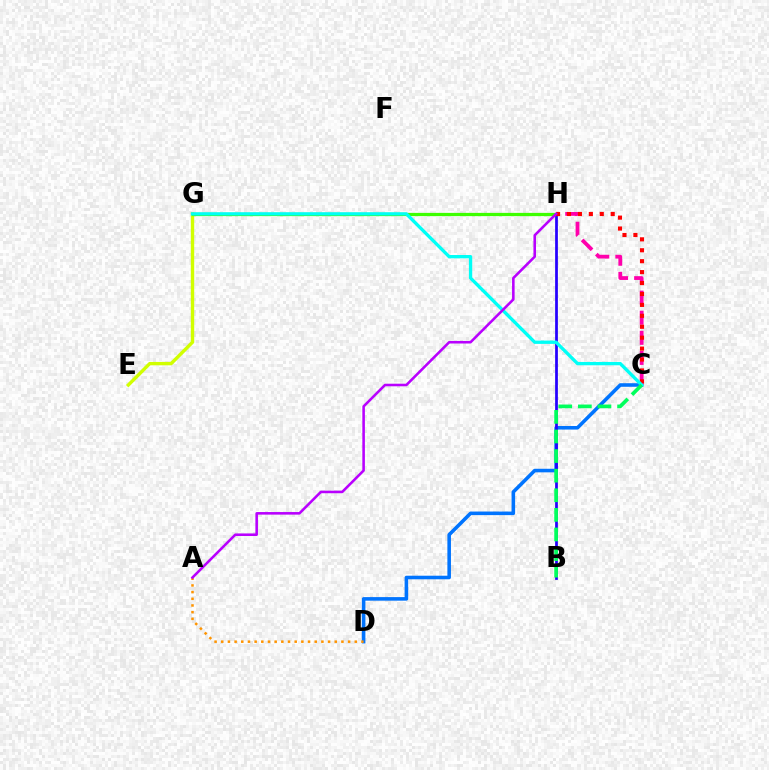{('C', 'D'): [{'color': '#0074ff', 'line_style': 'solid', 'thickness': 2.57}], ('A', 'D'): [{'color': '#ff9400', 'line_style': 'dotted', 'thickness': 1.81}], ('C', 'H'): [{'color': '#ff00ac', 'line_style': 'dashed', 'thickness': 2.73}, {'color': '#ff0000', 'line_style': 'dotted', 'thickness': 2.97}], ('B', 'H'): [{'color': '#2500ff', 'line_style': 'solid', 'thickness': 1.98}], ('E', 'G'): [{'color': '#d1ff00', 'line_style': 'solid', 'thickness': 2.44}], ('G', 'H'): [{'color': '#3dff00', 'line_style': 'solid', 'thickness': 2.33}], ('C', 'G'): [{'color': '#00fff6', 'line_style': 'solid', 'thickness': 2.39}], ('A', 'H'): [{'color': '#b900ff', 'line_style': 'solid', 'thickness': 1.85}], ('B', 'C'): [{'color': '#00ff5c', 'line_style': 'dashed', 'thickness': 2.66}]}